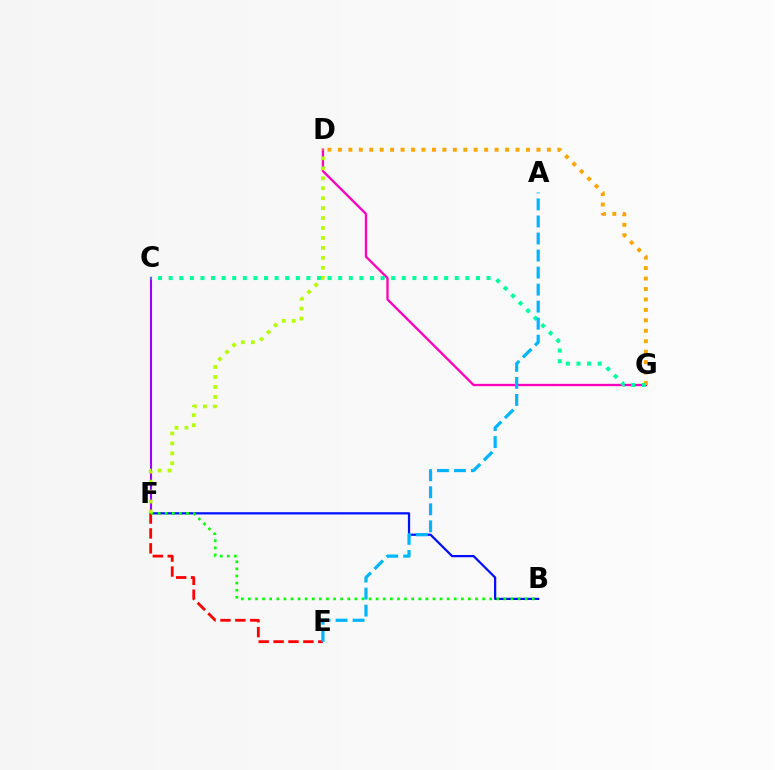{('C', 'F'): [{'color': '#9b00ff', 'line_style': 'solid', 'thickness': 1.5}], ('B', 'F'): [{'color': '#0010ff', 'line_style': 'solid', 'thickness': 1.61}, {'color': '#08ff00', 'line_style': 'dotted', 'thickness': 1.93}], ('D', 'G'): [{'color': '#ff00bd', 'line_style': 'solid', 'thickness': 1.68}, {'color': '#ffa500', 'line_style': 'dotted', 'thickness': 2.84}], ('E', 'F'): [{'color': '#ff0000', 'line_style': 'dashed', 'thickness': 2.02}], ('D', 'F'): [{'color': '#b3ff00', 'line_style': 'dotted', 'thickness': 2.7}], ('C', 'G'): [{'color': '#00ff9d', 'line_style': 'dotted', 'thickness': 2.88}], ('A', 'E'): [{'color': '#00b5ff', 'line_style': 'dashed', 'thickness': 2.31}]}